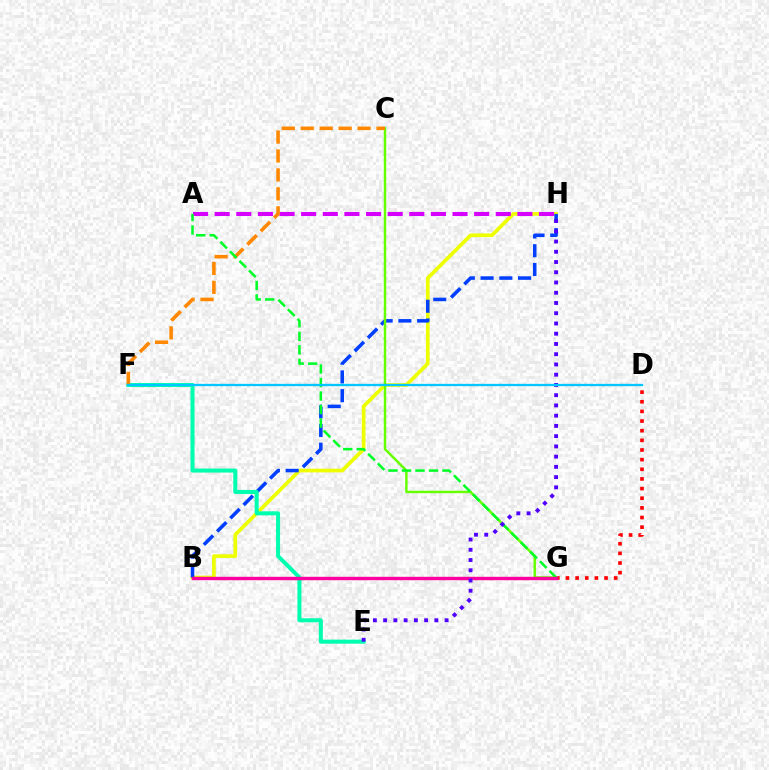{('B', 'H'): [{'color': '#eeff00', 'line_style': 'solid', 'thickness': 2.64}, {'color': '#003fff', 'line_style': 'dashed', 'thickness': 2.55}], ('E', 'F'): [{'color': '#00ffaf', 'line_style': 'solid', 'thickness': 2.9}], ('A', 'H'): [{'color': '#d600ff', 'line_style': 'dashed', 'thickness': 2.94}], ('D', 'G'): [{'color': '#ff0000', 'line_style': 'dotted', 'thickness': 2.62}], ('C', 'G'): [{'color': '#66ff00', 'line_style': 'solid', 'thickness': 1.77}], ('C', 'F'): [{'color': '#ff8800', 'line_style': 'dashed', 'thickness': 2.57}], ('A', 'G'): [{'color': '#00ff27', 'line_style': 'dashed', 'thickness': 1.84}], ('B', 'G'): [{'color': '#ff00a0', 'line_style': 'solid', 'thickness': 2.45}], ('E', 'H'): [{'color': '#4f00ff', 'line_style': 'dotted', 'thickness': 2.78}], ('D', 'F'): [{'color': '#00c7ff', 'line_style': 'solid', 'thickness': 1.66}]}